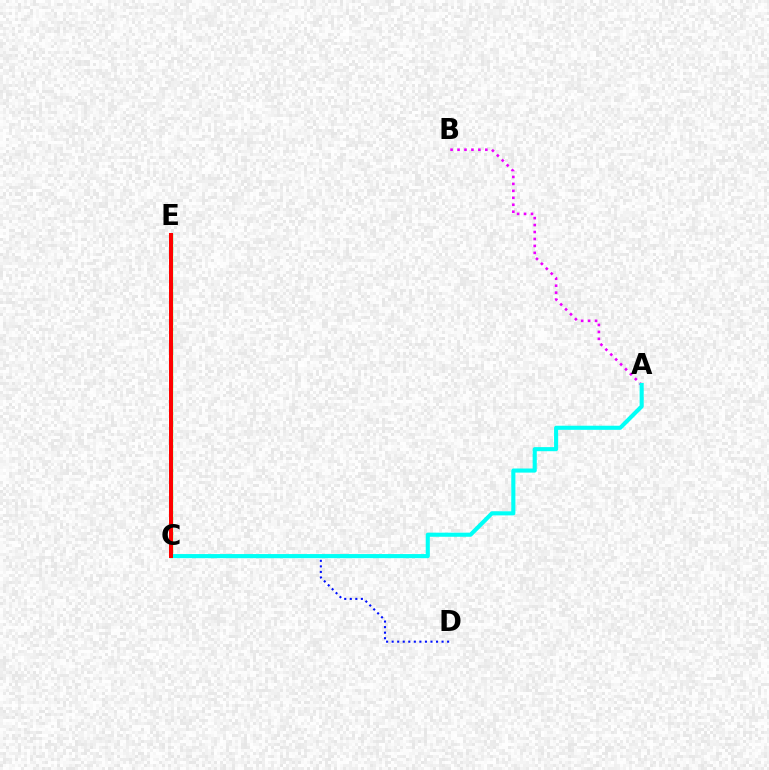{('C', 'E'): [{'color': '#08ff00', 'line_style': 'solid', 'thickness': 2.37}, {'color': '#fcf500', 'line_style': 'solid', 'thickness': 2.69}, {'color': '#ff0000', 'line_style': 'solid', 'thickness': 2.86}], ('C', 'D'): [{'color': '#0010ff', 'line_style': 'dotted', 'thickness': 1.51}], ('A', 'B'): [{'color': '#ee00ff', 'line_style': 'dotted', 'thickness': 1.89}], ('A', 'C'): [{'color': '#00fff6', 'line_style': 'solid', 'thickness': 2.95}]}